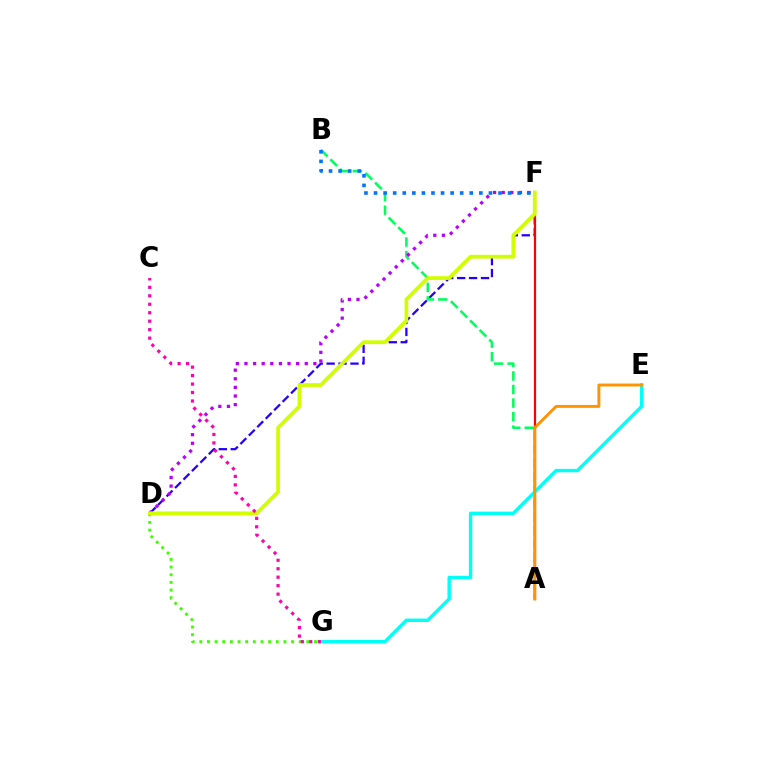{('D', 'F'): [{'color': '#2500ff', 'line_style': 'dashed', 'thickness': 1.62}, {'color': '#b900ff', 'line_style': 'dotted', 'thickness': 2.34}, {'color': '#d1ff00', 'line_style': 'solid', 'thickness': 2.71}], ('D', 'G'): [{'color': '#3dff00', 'line_style': 'dotted', 'thickness': 2.08}], ('A', 'B'): [{'color': '#00ff5c', 'line_style': 'dashed', 'thickness': 1.84}], ('B', 'F'): [{'color': '#0074ff', 'line_style': 'dotted', 'thickness': 2.6}], ('A', 'F'): [{'color': '#ff0000', 'line_style': 'solid', 'thickness': 1.59}], ('E', 'G'): [{'color': '#00fff6', 'line_style': 'solid', 'thickness': 2.45}], ('A', 'E'): [{'color': '#ff9400', 'line_style': 'solid', 'thickness': 2.11}], ('C', 'G'): [{'color': '#ff00ac', 'line_style': 'dotted', 'thickness': 2.3}]}